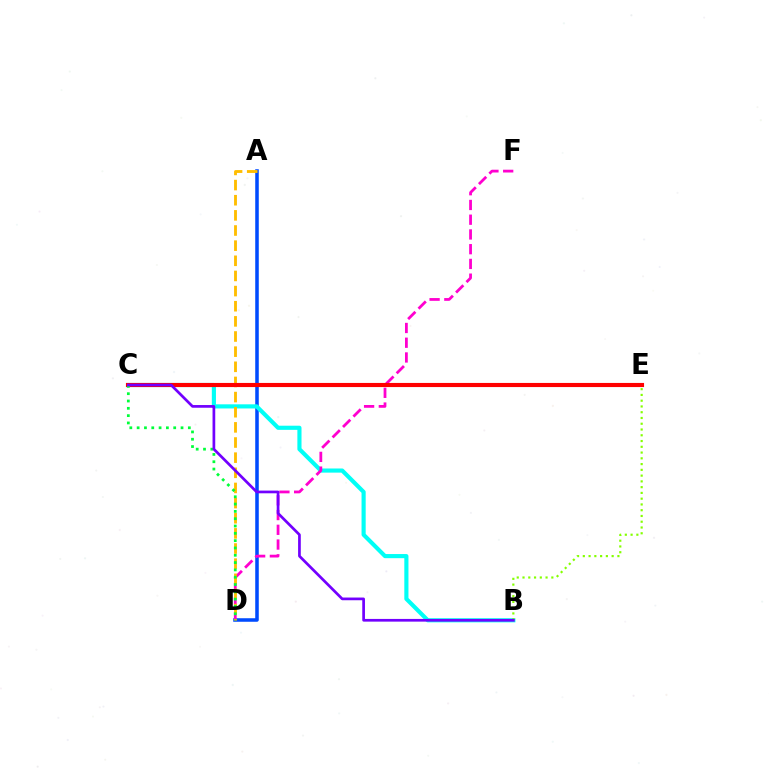{('A', 'D'): [{'color': '#004bff', 'line_style': 'solid', 'thickness': 2.55}, {'color': '#ffbd00', 'line_style': 'dashed', 'thickness': 2.06}], ('B', 'C'): [{'color': '#00fff6', 'line_style': 'solid', 'thickness': 2.98}, {'color': '#7200ff', 'line_style': 'solid', 'thickness': 1.95}], ('D', 'F'): [{'color': '#ff00cf', 'line_style': 'dashed', 'thickness': 2.0}], ('C', 'E'): [{'color': '#ff0000', 'line_style': 'solid', 'thickness': 2.97}], ('C', 'D'): [{'color': '#00ff39', 'line_style': 'dotted', 'thickness': 1.99}], ('B', 'E'): [{'color': '#84ff00', 'line_style': 'dotted', 'thickness': 1.57}]}